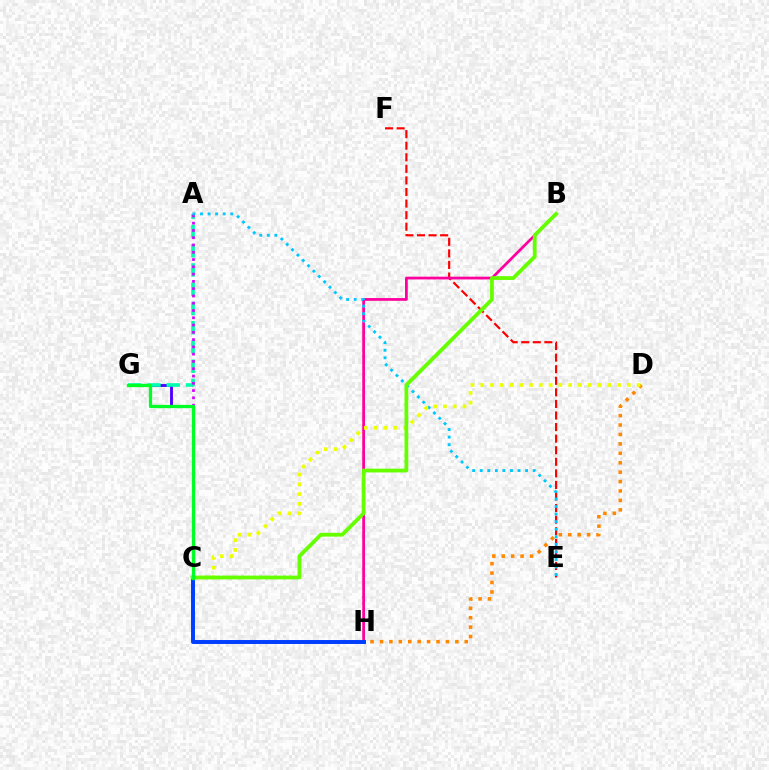{('E', 'F'): [{'color': '#ff0000', 'line_style': 'dashed', 'thickness': 1.57}], ('C', 'G'): [{'color': '#4f00ff', 'line_style': 'solid', 'thickness': 2.06}, {'color': '#00ff27', 'line_style': 'solid', 'thickness': 2.36}], ('A', 'G'): [{'color': '#00ffaf', 'line_style': 'dashed', 'thickness': 2.62}], ('B', 'H'): [{'color': '#ff00a0', 'line_style': 'solid', 'thickness': 1.98}], ('A', 'C'): [{'color': '#d600ff', 'line_style': 'dotted', 'thickness': 1.98}], ('D', 'H'): [{'color': '#ff8800', 'line_style': 'dotted', 'thickness': 2.56}], ('A', 'E'): [{'color': '#00c7ff', 'line_style': 'dotted', 'thickness': 2.06}], ('C', 'D'): [{'color': '#eeff00', 'line_style': 'dotted', 'thickness': 2.66}], ('C', 'H'): [{'color': '#003fff', 'line_style': 'solid', 'thickness': 2.84}], ('B', 'C'): [{'color': '#66ff00', 'line_style': 'solid', 'thickness': 2.73}]}